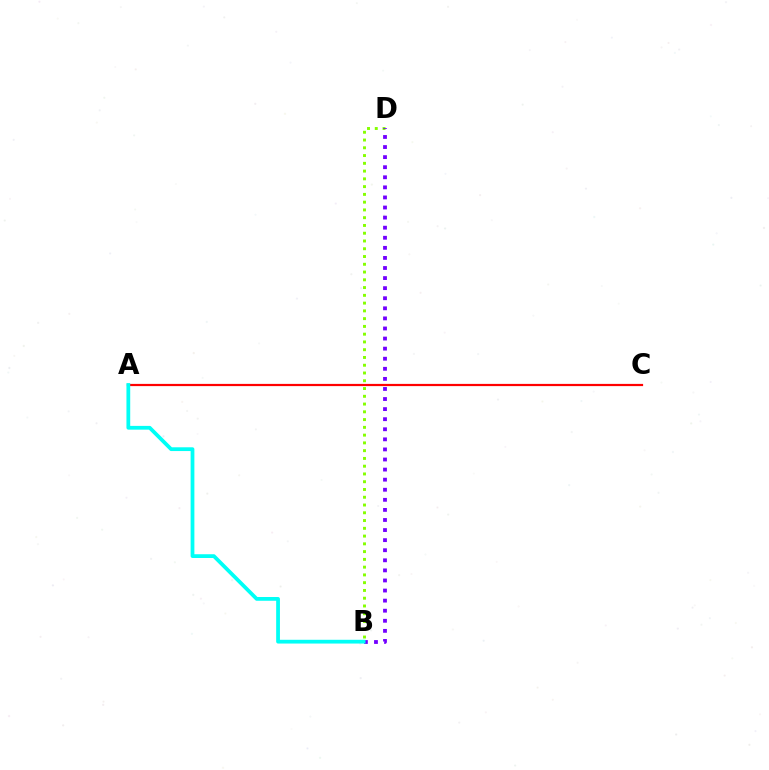{('B', 'D'): [{'color': '#84ff00', 'line_style': 'dotted', 'thickness': 2.11}, {'color': '#7200ff', 'line_style': 'dotted', 'thickness': 2.74}], ('A', 'C'): [{'color': '#ff0000', 'line_style': 'solid', 'thickness': 1.59}], ('A', 'B'): [{'color': '#00fff6', 'line_style': 'solid', 'thickness': 2.71}]}